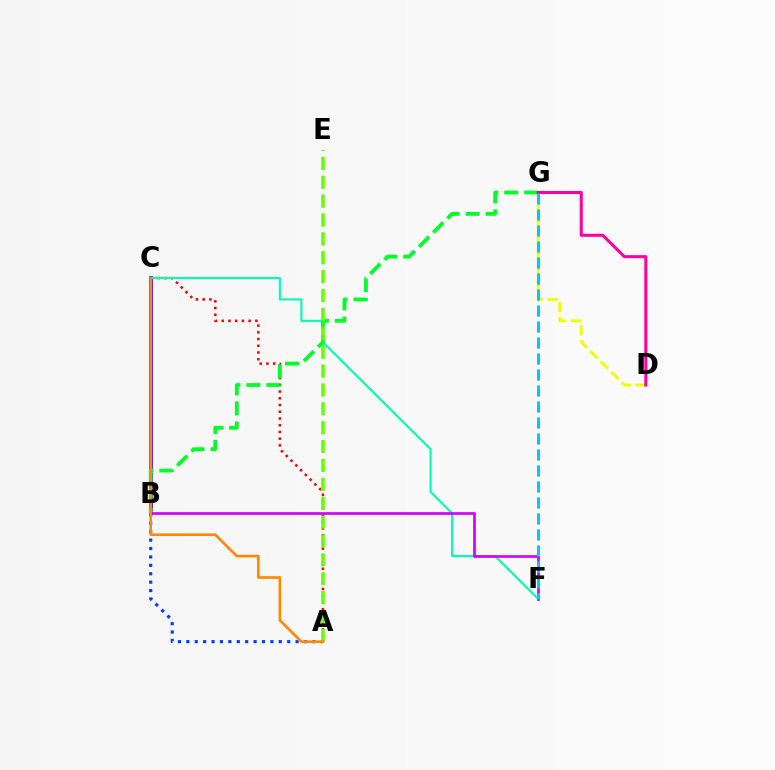{('B', 'C'): [{'color': '#4f00ff', 'line_style': 'solid', 'thickness': 2.69}], ('A', 'C'): [{'color': '#ff0000', 'line_style': 'dotted', 'thickness': 1.83}, {'color': '#ff8800', 'line_style': 'solid', 'thickness': 1.89}], ('A', 'B'): [{'color': '#003fff', 'line_style': 'dotted', 'thickness': 2.28}], ('C', 'F'): [{'color': '#00ffaf', 'line_style': 'solid', 'thickness': 1.52}], ('D', 'G'): [{'color': '#eeff00', 'line_style': 'dashed', 'thickness': 2.02}, {'color': '#ff00a0', 'line_style': 'solid', 'thickness': 2.2}], ('B', 'G'): [{'color': '#00ff27', 'line_style': 'dashed', 'thickness': 2.72}], ('A', 'E'): [{'color': '#66ff00', 'line_style': 'dashed', 'thickness': 2.56}], ('B', 'F'): [{'color': '#d600ff', 'line_style': 'solid', 'thickness': 1.94}], ('F', 'G'): [{'color': '#00c7ff', 'line_style': 'dashed', 'thickness': 2.17}]}